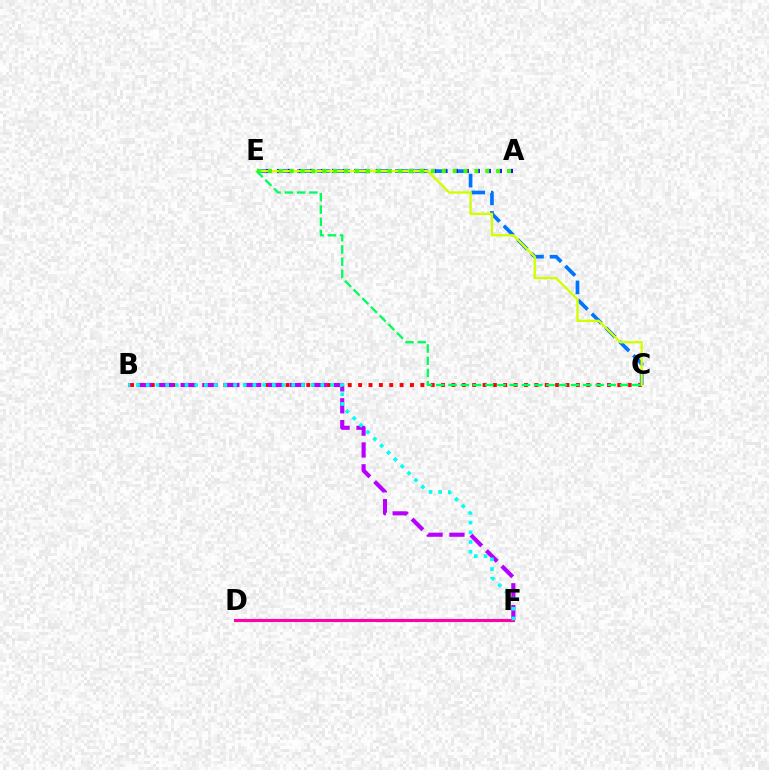{('B', 'C'): [{'color': '#ff0000', 'line_style': 'dotted', 'thickness': 2.82}], ('B', 'F'): [{'color': '#b900ff', 'line_style': 'dashed', 'thickness': 2.97}, {'color': '#00fff6', 'line_style': 'dotted', 'thickness': 2.64}], ('C', 'E'): [{'color': '#0074ff', 'line_style': 'dashed', 'thickness': 2.66}, {'color': '#d1ff00', 'line_style': 'solid', 'thickness': 1.67}, {'color': '#00ff5c', 'line_style': 'dashed', 'thickness': 1.66}], ('D', 'F'): [{'color': '#ff9400', 'line_style': 'dotted', 'thickness': 2.25}, {'color': '#ff00ac', 'line_style': 'solid', 'thickness': 2.22}], ('A', 'E'): [{'color': '#2500ff', 'line_style': 'dotted', 'thickness': 3.0}, {'color': '#3dff00', 'line_style': 'dotted', 'thickness': 2.95}]}